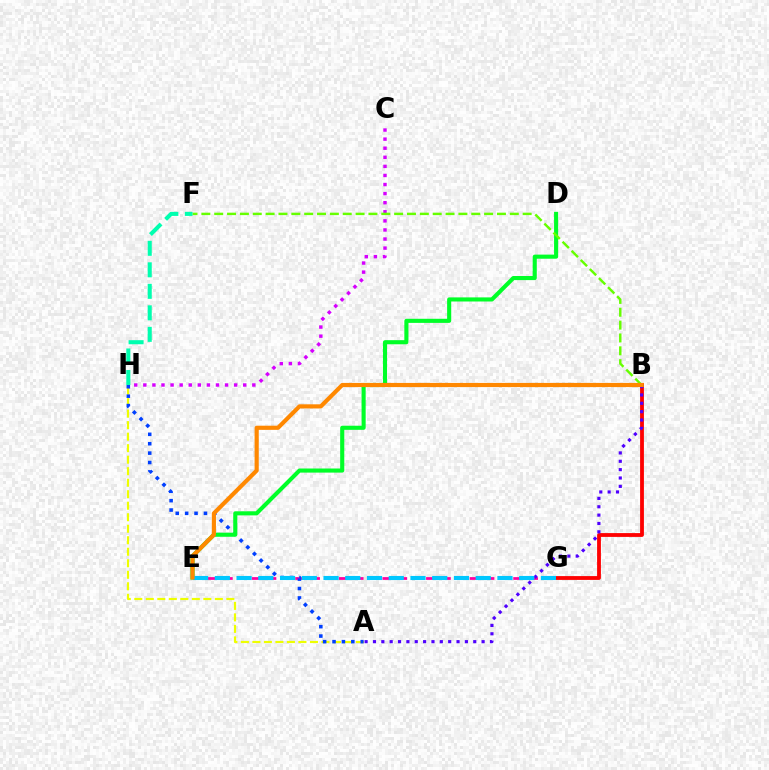{('B', 'G'): [{'color': '#ff0000', 'line_style': 'solid', 'thickness': 2.75}], ('E', 'G'): [{'color': '#ff00a0', 'line_style': 'dashed', 'thickness': 1.97}, {'color': '#00c7ff', 'line_style': 'dashed', 'thickness': 2.95}], ('A', 'H'): [{'color': '#eeff00', 'line_style': 'dashed', 'thickness': 1.56}, {'color': '#003fff', 'line_style': 'dotted', 'thickness': 2.55}], ('A', 'B'): [{'color': '#4f00ff', 'line_style': 'dotted', 'thickness': 2.27}], ('C', 'H'): [{'color': '#d600ff', 'line_style': 'dotted', 'thickness': 2.47}], ('D', 'E'): [{'color': '#00ff27', 'line_style': 'solid', 'thickness': 2.95}], ('B', 'F'): [{'color': '#66ff00', 'line_style': 'dashed', 'thickness': 1.75}], ('B', 'E'): [{'color': '#ff8800', 'line_style': 'solid', 'thickness': 2.99}], ('F', 'H'): [{'color': '#00ffaf', 'line_style': 'dashed', 'thickness': 2.92}]}